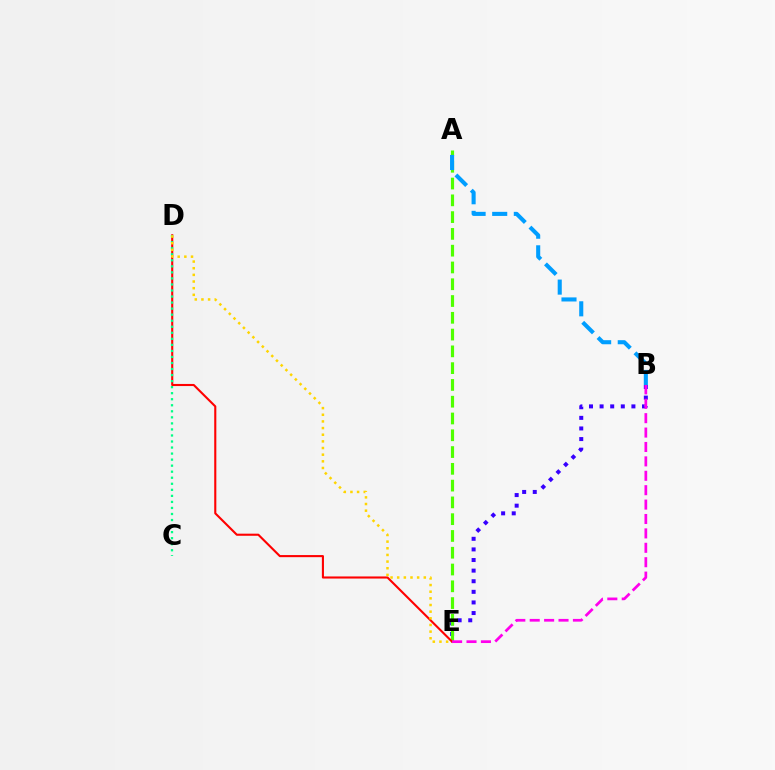{('B', 'E'): [{'color': '#3700ff', 'line_style': 'dotted', 'thickness': 2.88}, {'color': '#ff00ed', 'line_style': 'dashed', 'thickness': 1.96}], ('A', 'E'): [{'color': '#4fff00', 'line_style': 'dashed', 'thickness': 2.28}], ('A', 'B'): [{'color': '#009eff', 'line_style': 'dashed', 'thickness': 2.94}], ('D', 'E'): [{'color': '#ff0000', 'line_style': 'solid', 'thickness': 1.51}, {'color': '#ffd500', 'line_style': 'dotted', 'thickness': 1.81}], ('C', 'D'): [{'color': '#00ff86', 'line_style': 'dotted', 'thickness': 1.64}]}